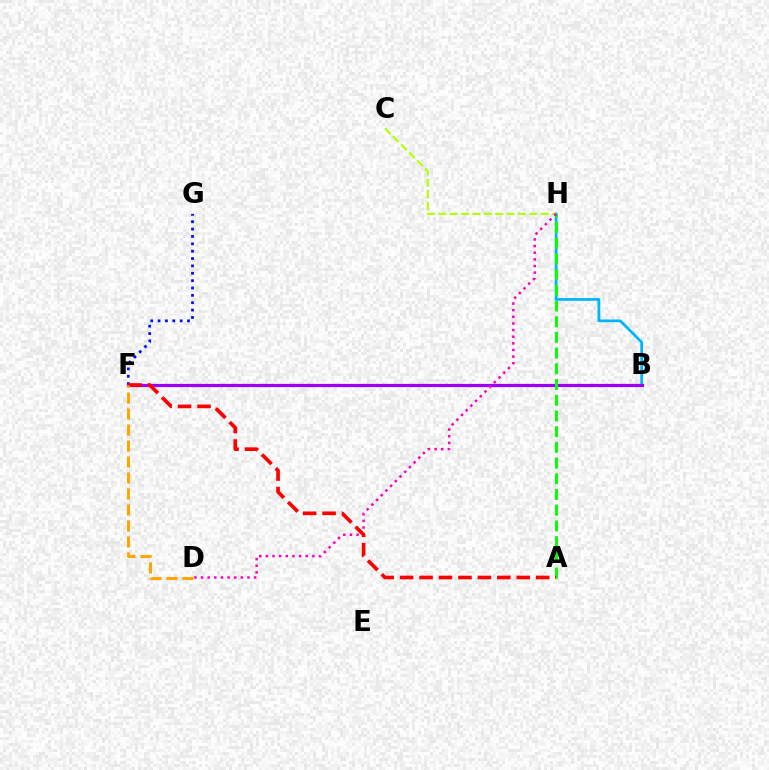{('B', 'H'): [{'color': '#00b5ff', 'line_style': 'solid', 'thickness': 1.97}], ('B', 'F'): [{'color': '#00ff9d', 'line_style': 'solid', 'thickness': 1.87}, {'color': '#9b00ff', 'line_style': 'solid', 'thickness': 2.3}], ('F', 'G'): [{'color': '#0010ff', 'line_style': 'dotted', 'thickness': 2.0}], ('C', 'H'): [{'color': '#b3ff00', 'line_style': 'dashed', 'thickness': 1.55}], ('A', 'H'): [{'color': '#08ff00', 'line_style': 'dashed', 'thickness': 2.13}], ('D', 'H'): [{'color': '#ff00bd', 'line_style': 'dotted', 'thickness': 1.8}], ('A', 'F'): [{'color': '#ff0000', 'line_style': 'dashed', 'thickness': 2.64}], ('D', 'F'): [{'color': '#ffa500', 'line_style': 'dashed', 'thickness': 2.17}]}